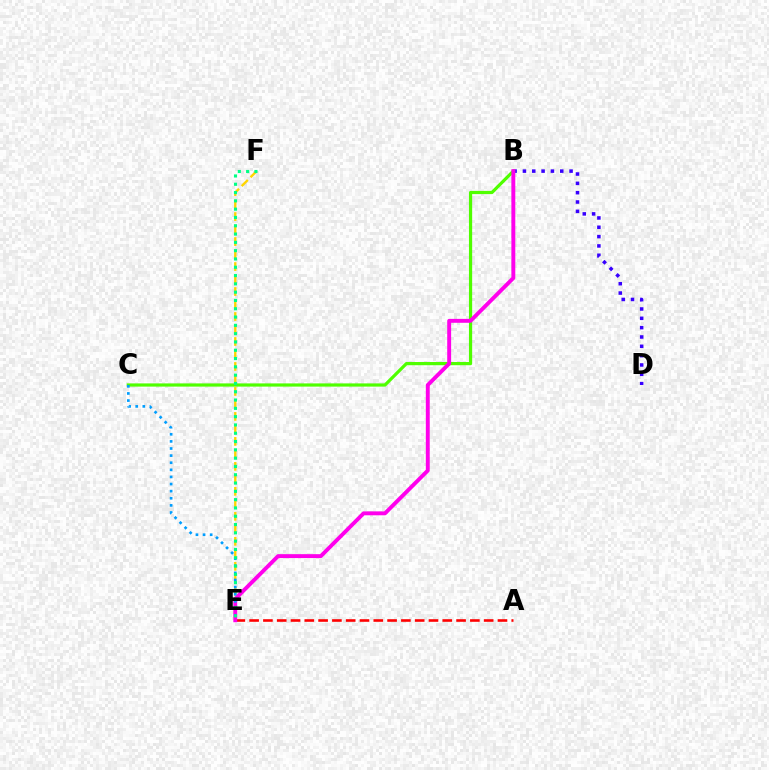{('E', 'F'): [{'color': '#ffd500', 'line_style': 'dashed', 'thickness': 1.7}, {'color': '#00ff86', 'line_style': 'dotted', 'thickness': 2.25}], ('B', 'D'): [{'color': '#3700ff', 'line_style': 'dotted', 'thickness': 2.54}], ('B', 'C'): [{'color': '#4fff00', 'line_style': 'solid', 'thickness': 2.3}], ('A', 'E'): [{'color': '#ff0000', 'line_style': 'dashed', 'thickness': 1.87}], ('B', 'E'): [{'color': '#ff00ed', 'line_style': 'solid', 'thickness': 2.81}], ('C', 'E'): [{'color': '#009eff', 'line_style': 'dotted', 'thickness': 1.93}]}